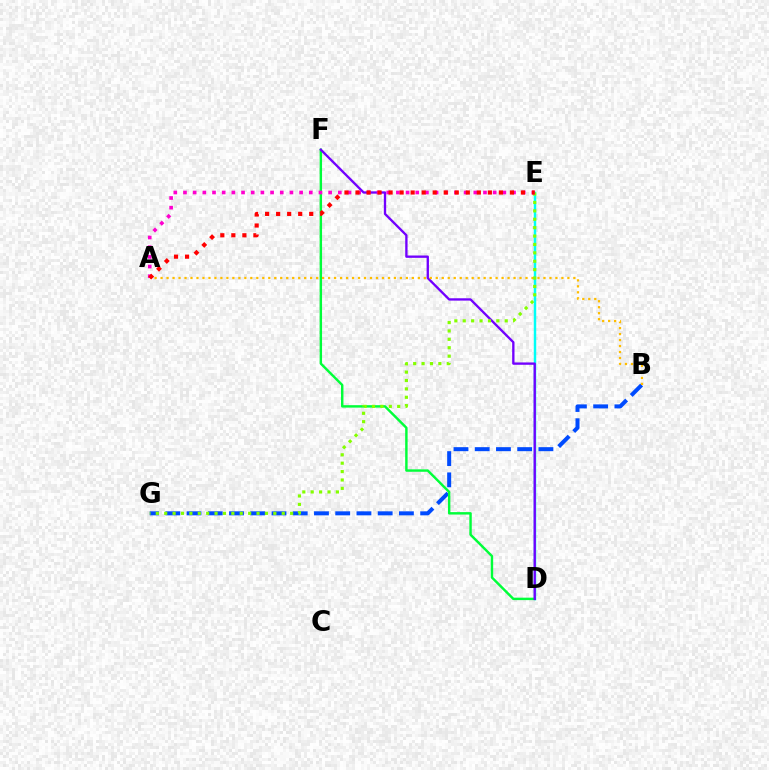{('B', 'G'): [{'color': '#004bff', 'line_style': 'dashed', 'thickness': 2.89}], ('D', 'E'): [{'color': '#00fff6', 'line_style': 'solid', 'thickness': 1.77}], ('D', 'F'): [{'color': '#00ff39', 'line_style': 'solid', 'thickness': 1.76}, {'color': '#7200ff', 'line_style': 'solid', 'thickness': 1.68}], ('A', 'B'): [{'color': '#ffbd00', 'line_style': 'dotted', 'thickness': 1.63}], ('E', 'G'): [{'color': '#84ff00', 'line_style': 'dotted', 'thickness': 2.28}], ('A', 'E'): [{'color': '#ff00cf', 'line_style': 'dotted', 'thickness': 2.63}, {'color': '#ff0000', 'line_style': 'dotted', 'thickness': 3.0}]}